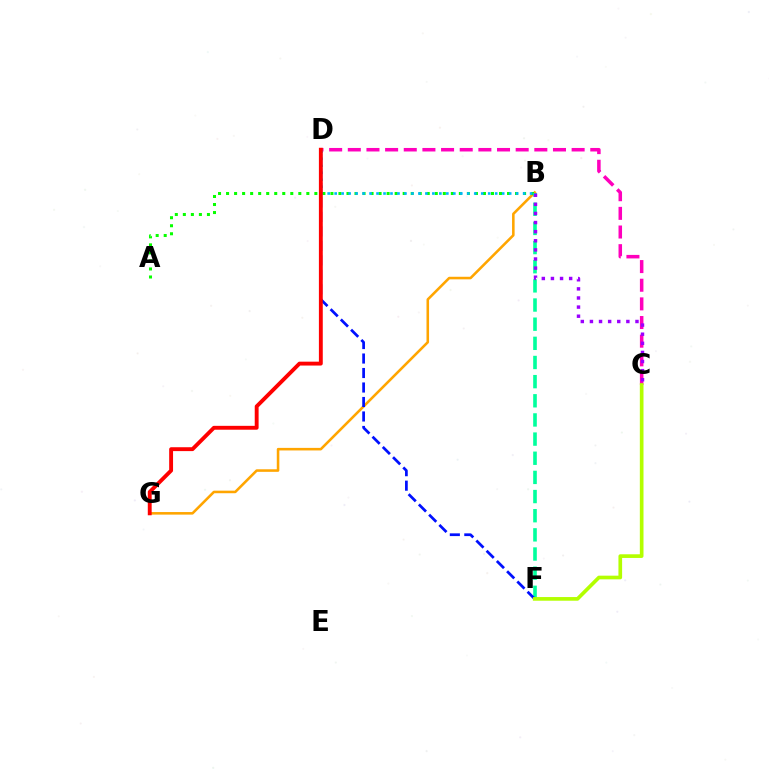{('B', 'G'): [{'color': '#ffa500', 'line_style': 'solid', 'thickness': 1.85}], ('A', 'B'): [{'color': '#08ff00', 'line_style': 'dotted', 'thickness': 2.18}], ('B', 'F'): [{'color': '#00ff9d', 'line_style': 'dashed', 'thickness': 2.6}], ('D', 'F'): [{'color': '#0010ff', 'line_style': 'dashed', 'thickness': 1.97}], ('C', 'D'): [{'color': '#ff00bd', 'line_style': 'dashed', 'thickness': 2.53}], ('B', 'C'): [{'color': '#9b00ff', 'line_style': 'dotted', 'thickness': 2.48}], ('C', 'F'): [{'color': '#b3ff00', 'line_style': 'solid', 'thickness': 2.64}], ('B', 'D'): [{'color': '#00b5ff', 'line_style': 'dotted', 'thickness': 1.9}], ('D', 'G'): [{'color': '#ff0000', 'line_style': 'solid', 'thickness': 2.79}]}